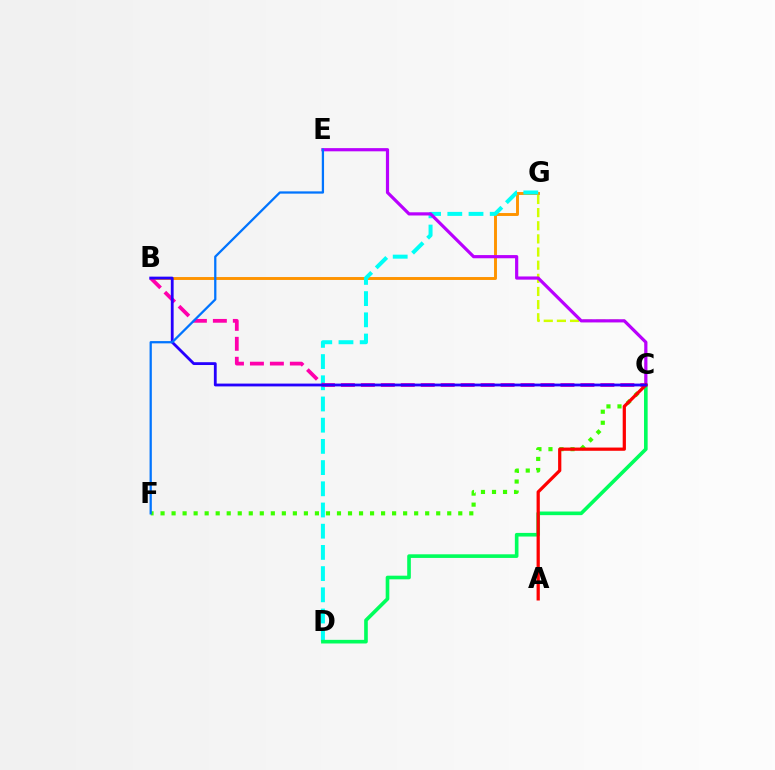{('C', 'F'): [{'color': '#3dff00', 'line_style': 'dotted', 'thickness': 3.0}], ('B', 'G'): [{'color': '#ff9400', 'line_style': 'solid', 'thickness': 2.11}], ('D', 'G'): [{'color': '#00fff6', 'line_style': 'dashed', 'thickness': 2.88}], ('C', 'D'): [{'color': '#00ff5c', 'line_style': 'solid', 'thickness': 2.61}], ('B', 'C'): [{'color': '#ff00ac', 'line_style': 'dashed', 'thickness': 2.71}, {'color': '#2500ff', 'line_style': 'solid', 'thickness': 2.03}], ('C', 'G'): [{'color': '#d1ff00', 'line_style': 'dashed', 'thickness': 1.79}], ('C', 'E'): [{'color': '#b900ff', 'line_style': 'solid', 'thickness': 2.3}], ('A', 'C'): [{'color': '#ff0000', 'line_style': 'solid', 'thickness': 2.33}], ('E', 'F'): [{'color': '#0074ff', 'line_style': 'solid', 'thickness': 1.63}]}